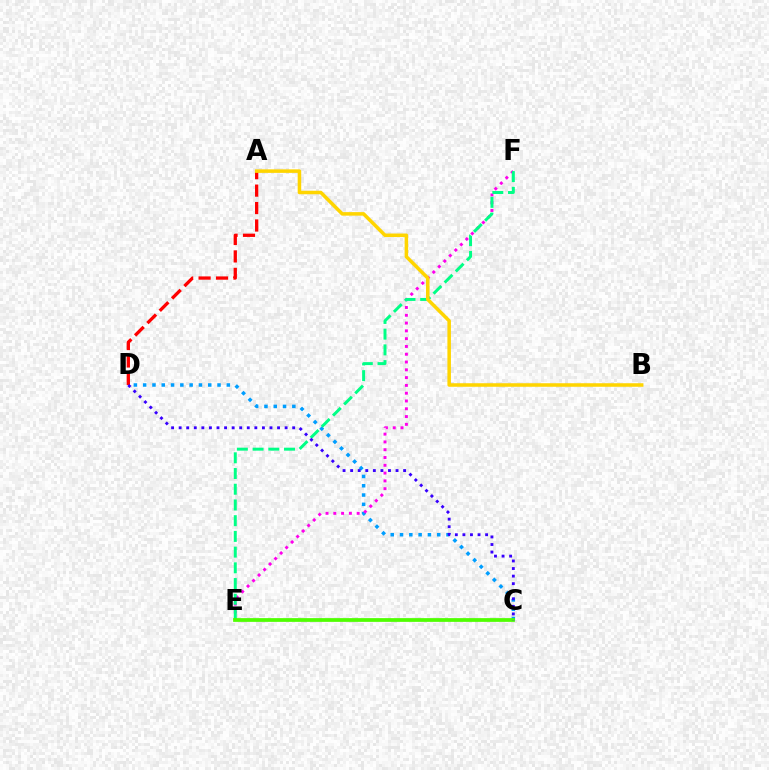{('C', 'D'): [{'color': '#009eff', 'line_style': 'dotted', 'thickness': 2.53}, {'color': '#3700ff', 'line_style': 'dotted', 'thickness': 2.06}], ('E', 'F'): [{'color': '#ff00ed', 'line_style': 'dotted', 'thickness': 2.12}, {'color': '#00ff86', 'line_style': 'dashed', 'thickness': 2.14}], ('A', 'D'): [{'color': '#ff0000', 'line_style': 'dashed', 'thickness': 2.37}], ('C', 'E'): [{'color': '#4fff00', 'line_style': 'solid', 'thickness': 2.7}], ('A', 'B'): [{'color': '#ffd500', 'line_style': 'solid', 'thickness': 2.54}]}